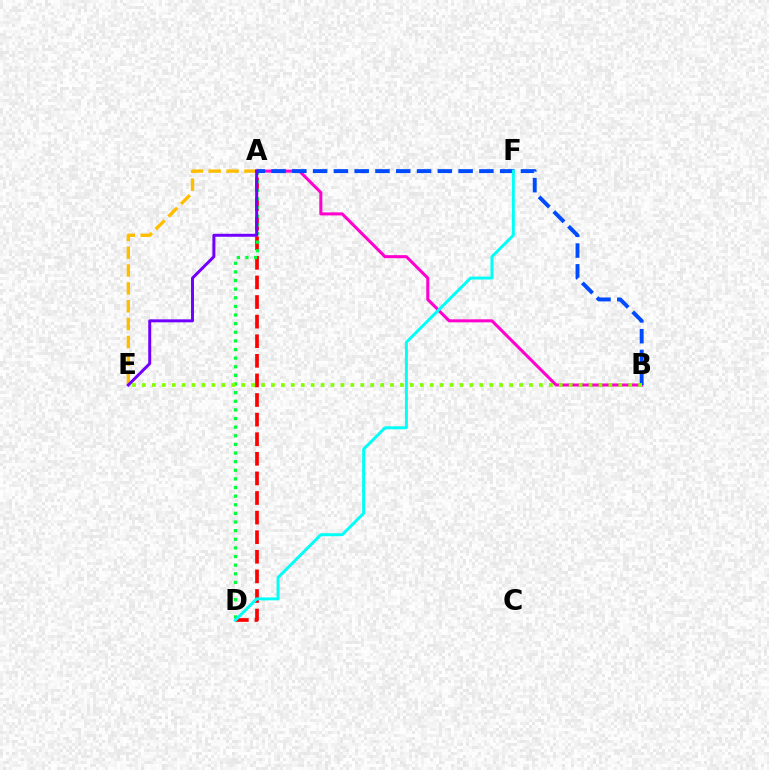{('A', 'D'): [{'color': '#ff0000', 'line_style': 'dashed', 'thickness': 2.66}, {'color': '#00ff39', 'line_style': 'dotted', 'thickness': 2.34}], ('A', 'E'): [{'color': '#ffbd00', 'line_style': 'dashed', 'thickness': 2.43}, {'color': '#7200ff', 'line_style': 'solid', 'thickness': 2.14}], ('A', 'B'): [{'color': '#ff00cf', 'line_style': 'solid', 'thickness': 2.19}, {'color': '#004bff', 'line_style': 'dashed', 'thickness': 2.82}], ('B', 'E'): [{'color': '#84ff00', 'line_style': 'dotted', 'thickness': 2.7}], ('D', 'F'): [{'color': '#00fff6', 'line_style': 'solid', 'thickness': 2.12}]}